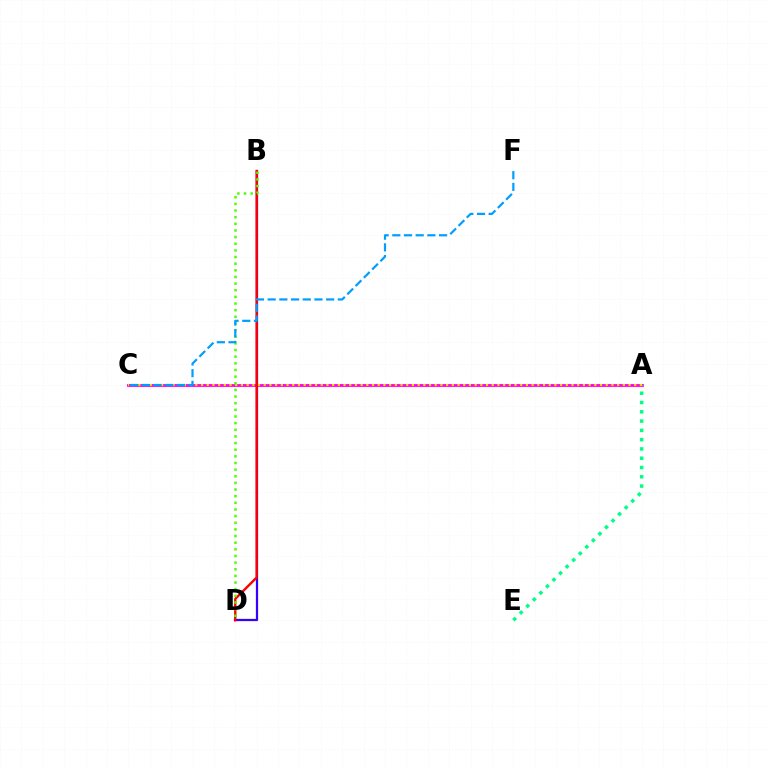{('A', 'C'): [{'color': '#ff00ed', 'line_style': 'solid', 'thickness': 2.03}, {'color': '#ffd500', 'line_style': 'dotted', 'thickness': 1.55}], ('B', 'D'): [{'color': '#3700ff', 'line_style': 'solid', 'thickness': 1.61}, {'color': '#ff0000', 'line_style': 'solid', 'thickness': 1.73}, {'color': '#4fff00', 'line_style': 'dotted', 'thickness': 1.8}], ('A', 'E'): [{'color': '#00ff86', 'line_style': 'dotted', 'thickness': 2.52}], ('C', 'F'): [{'color': '#009eff', 'line_style': 'dashed', 'thickness': 1.59}]}